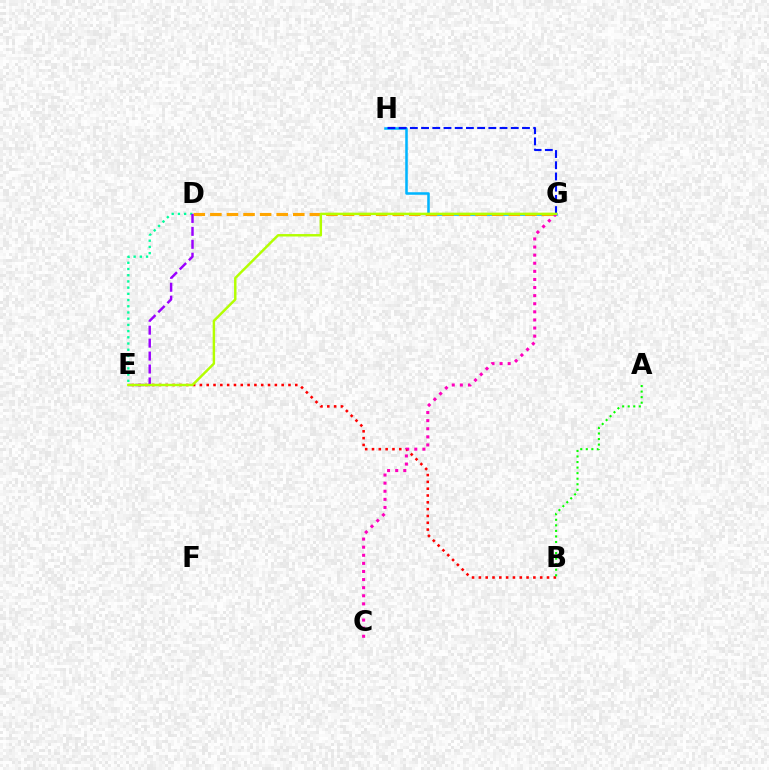{('B', 'E'): [{'color': '#ff0000', 'line_style': 'dotted', 'thickness': 1.85}], ('G', 'H'): [{'color': '#00b5ff', 'line_style': 'solid', 'thickness': 1.83}, {'color': '#0010ff', 'line_style': 'dashed', 'thickness': 1.52}], ('C', 'G'): [{'color': '#ff00bd', 'line_style': 'dotted', 'thickness': 2.2}], ('D', 'E'): [{'color': '#00ff9d', 'line_style': 'dotted', 'thickness': 1.69}, {'color': '#9b00ff', 'line_style': 'dashed', 'thickness': 1.76}], ('D', 'G'): [{'color': '#ffa500', 'line_style': 'dashed', 'thickness': 2.25}], ('E', 'G'): [{'color': '#b3ff00', 'line_style': 'solid', 'thickness': 1.76}], ('A', 'B'): [{'color': '#08ff00', 'line_style': 'dotted', 'thickness': 1.51}]}